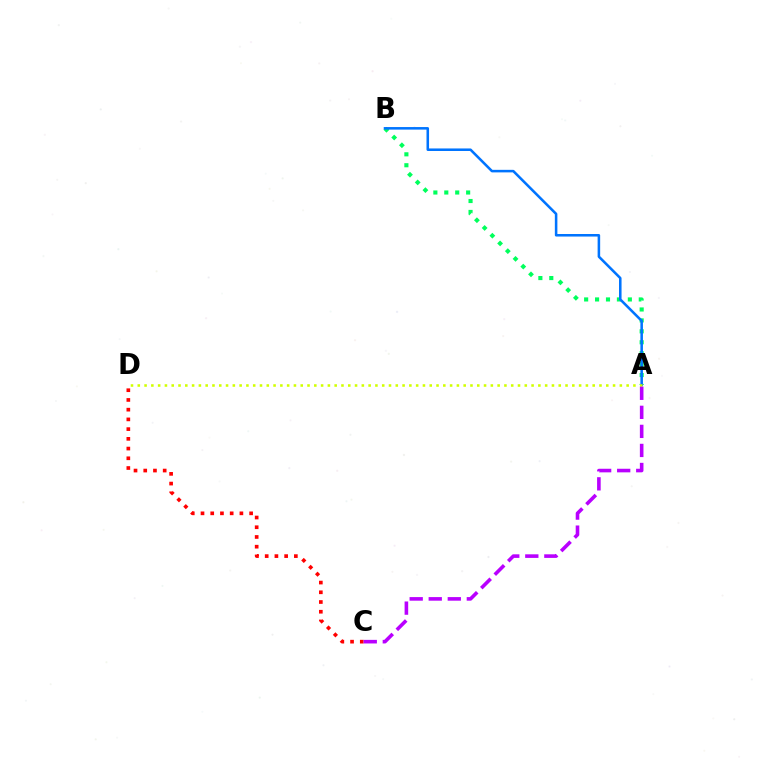{('A', 'B'): [{'color': '#00ff5c', 'line_style': 'dotted', 'thickness': 2.97}, {'color': '#0074ff', 'line_style': 'solid', 'thickness': 1.83}], ('C', 'D'): [{'color': '#ff0000', 'line_style': 'dotted', 'thickness': 2.64}], ('A', 'D'): [{'color': '#d1ff00', 'line_style': 'dotted', 'thickness': 1.84}], ('A', 'C'): [{'color': '#b900ff', 'line_style': 'dashed', 'thickness': 2.59}]}